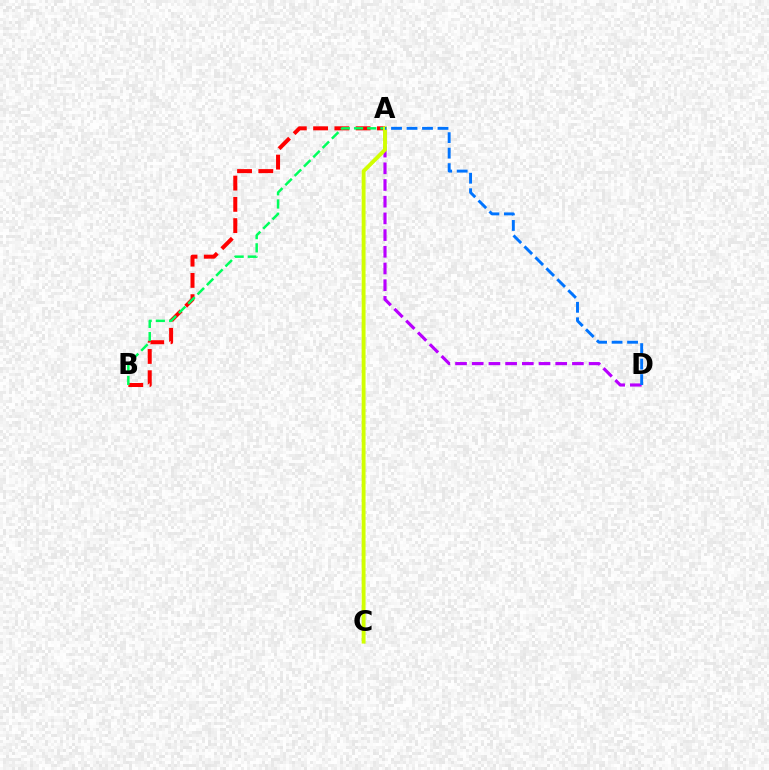{('A', 'B'): [{'color': '#ff0000', 'line_style': 'dashed', 'thickness': 2.89}, {'color': '#00ff5c', 'line_style': 'dashed', 'thickness': 1.79}], ('A', 'D'): [{'color': '#b900ff', 'line_style': 'dashed', 'thickness': 2.27}, {'color': '#0074ff', 'line_style': 'dashed', 'thickness': 2.1}], ('A', 'C'): [{'color': '#d1ff00', 'line_style': 'solid', 'thickness': 2.79}]}